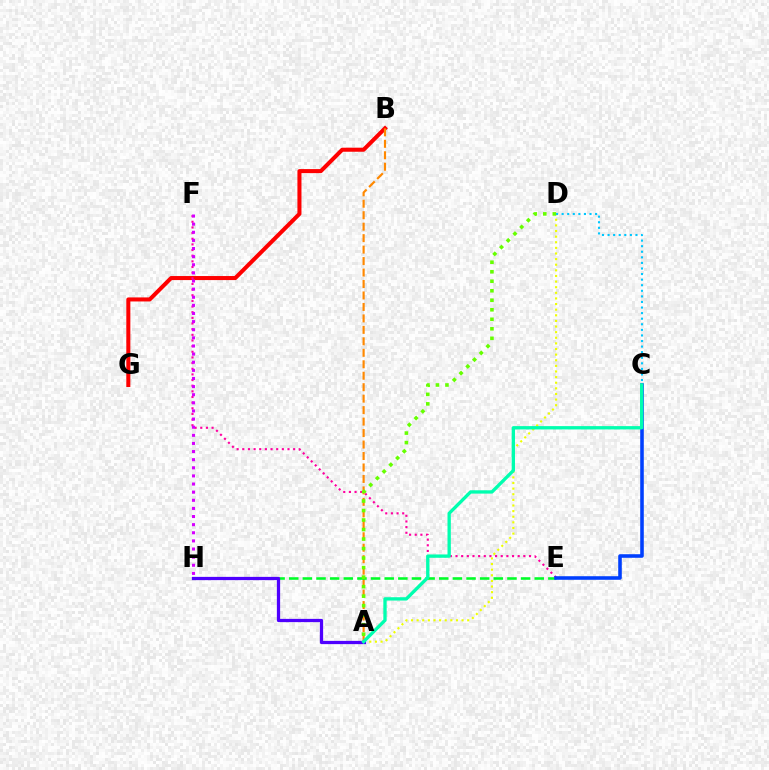{('B', 'G'): [{'color': '#ff0000', 'line_style': 'solid', 'thickness': 2.91}], ('E', 'F'): [{'color': '#ff00a0', 'line_style': 'dotted', 'thickness': 1.54}], ('A', 'B'): [{'color': '#ff8800', 'line_style': 'dashed', 'thickness': 1.56}], ('E', 'H'): [{'color': '#00ff27', 'line_style': 'dashed', 'thickness': 1.85}], ('A', 'D'): [{'color': '#eeff00', 'line_style': 'dotted', 'thickness': 1.53}, {'color': '#66ff00', 'line_style': 'dotted', 'thickness': 2.59}], ('C', 'D'): [{'color': '#00c7ff', 'line_style': 'dotted', 'thickness': 1.52}], ('A', 'H'): [{'color': '#4f00ff', 'line_style': 'solid', 'thickness': 2.34}], ('F', 'H'): [{'color': '#d600ff', 'line_style': 'dotted', 'thickness': 2.21}], ('C', 'E'): [{'color': '#003fff', 'line_style': 'solid', 'thickness': 2.57}], ('A', 'C'): [{'color': '#00ffaf', 'line_style': 'solid', 'thickness': 2.4}]}